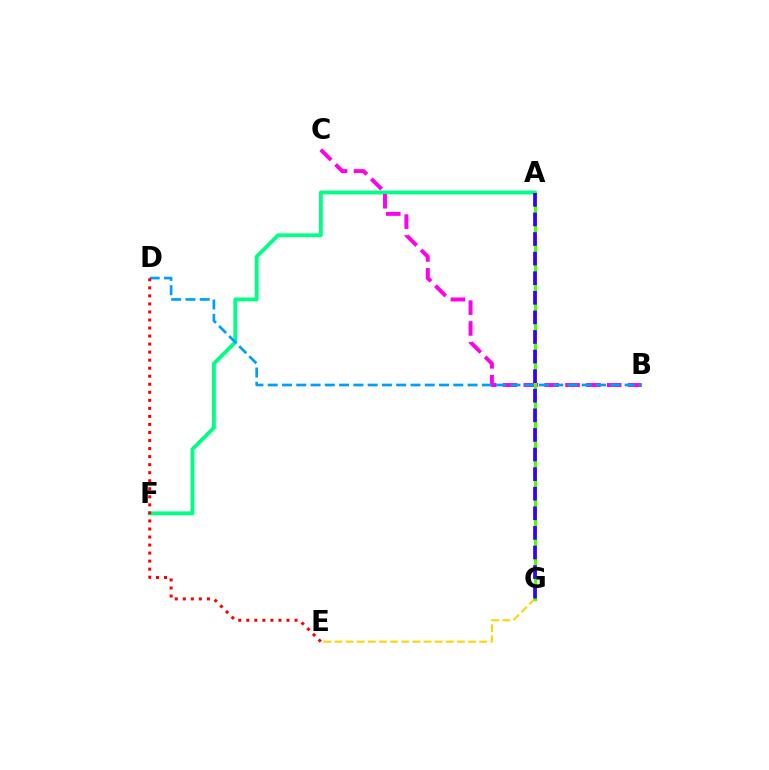{('E', 'G'): [{'color': '#ffd500', 'line_style': 'dashed', 'thickness': 1.51}], ('A', 'F'): [{'color': '#00ff86', 'line_style': 'solid', 'thickness': 2.78}], ('B', 'C'): [{'color': '#ff00ed', 'line_style': 'dashed', 'thickness': 2.83}], ('B', 'D'): [{'color': '#009eff', 'line_style': 'dashed', 'thickness': 1.94}], ('D', 'E'): [{'color': '#ff0000', 'line_style': 'dotted', 'thickness': 2.18}], ('A', 'G'): [{'color': '#4fff00', 'line_style': 'solid', 'thickness': 2.29}, {'color': '#3700ff', 'line_style': 'dashed', 'thickness': 2.66}]}